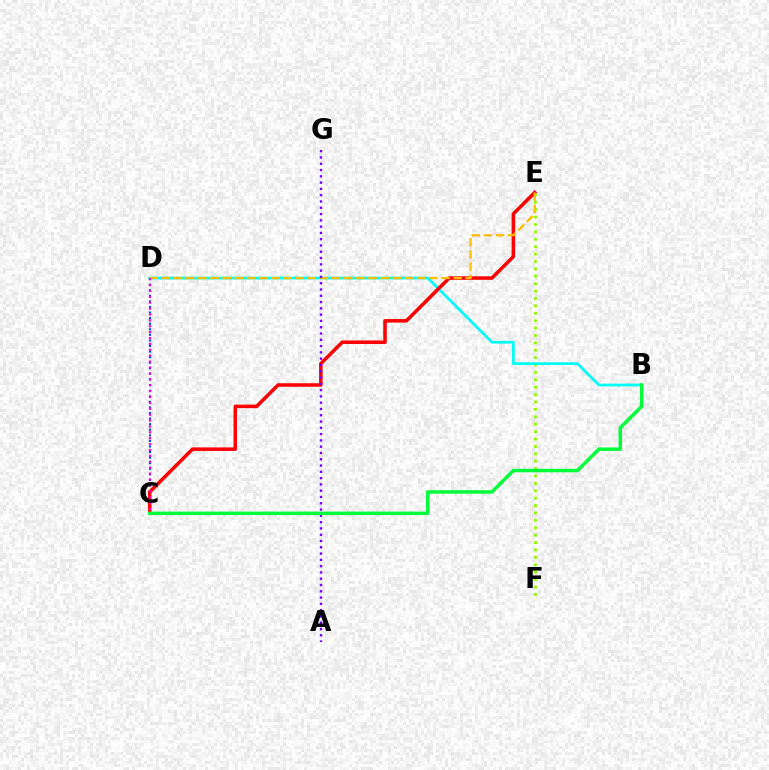{('E', 'F'): [{'color': '#84ff00', 'line_style': 'dotted', 'thickness': 2.01}], ('B', 'D'): [{'color': '#00fff6', 'line_style': 'solid', 'thickness': 1.99}], ('C', 'D'): [{'color': '#004bff', 'line_style': 'dotted', 'thickness': 1.52}, {'color': '#ff00cf', 'line_style': 'dotted', 'thickness': 1.6}], ('C', 'E'): [{'color': '#ff0000', 'line_style': 'solid', 'thickness': 2.53}], ('D', 'E'): [{'color': '#ffbd00', 'line_style': 'dashed', 'thickness': 1.65}], ('A', 'G'): [{'color': '#7200ff', 'line_style': 'dotted', 'thickness': 1.71}], ('B', 'C'): [{'color': '#00ff39', 'line_style': 'solid', 'thickness': 2.5}]}